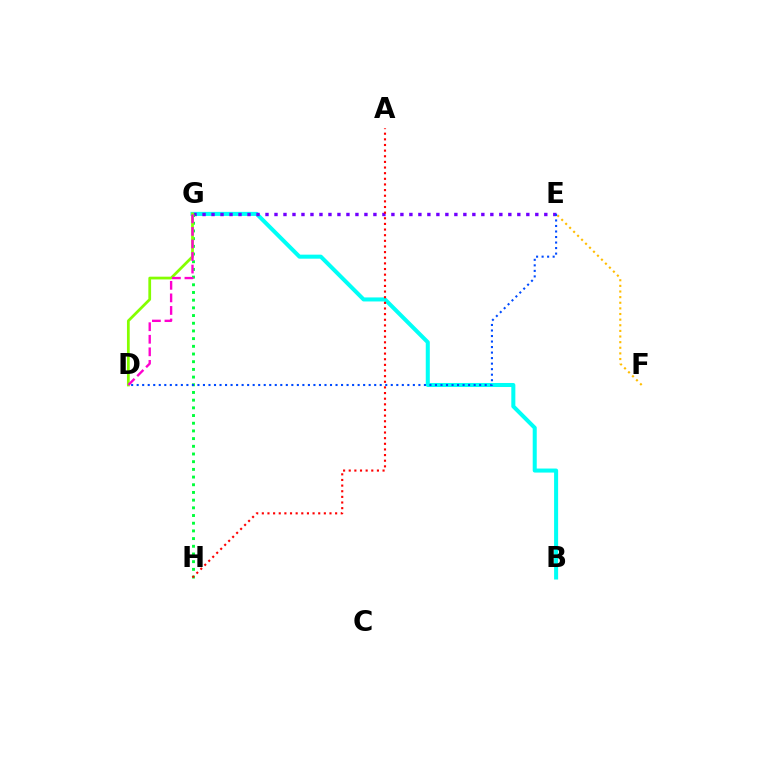{('B', 'G'): [{'color': '#00fff6', 'line_style': 'solid', 'thickness': 2.9}], ('E', 'G'): [{'color': '#7200ff', 'line_style': 'dotted', 'thickness': 2.44}], ('G', 'H'): [{'color': '#00ff39', 'line_style': 'dotted', 'thickness': 2.09}], ('D', 'G'): [{'color': '#84ff00', 'line_style': 'solid', 'thickness': 1.98}, {'color': '#ff00cf', 'line_style': 'dashed', 'thickness': 1.71}], ('E', 'F'): [{'color': '#ffbd00', 'line_style': 'dotted', 'thickness': 1.53}], ('A', 'H'): [{'color': '#ff0000', 'line_style': 'dotted', 'thickness': 1.53}], ('D', 'E'): [{'color': '#004bff', 'line_style': 'dotted', 'thickness': 1.5}]}